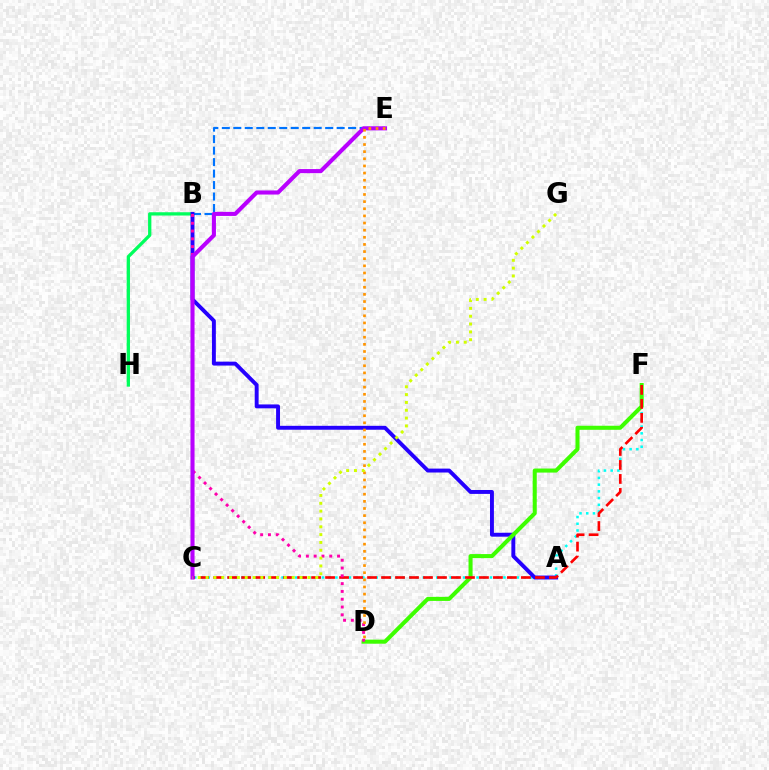{('C', 'F'): [{'color': '#00fff6', 'line_style': 'dotted', 'thickness': 1.83}, {'color': '#ff0000', 'line_style': 'dashed', 'thickness': 1.9}], ('B', 'H'): [{'color': '#00ff5c', 'line_style': 'solid', 'thickness': 2.37}], ('B', 'E'): [{'color': '#0074ff', 'line_style': 'dashed', 'thickness': 1.56}], ('A', 'B'): [{'color': '#2500ff', 'line_style': 'solid', 'thickness': 2.82}], ('D', 'F'): [{'color': '#3dff00', 'line_style': 'solid', 'thickness': 2.92}], ('B', 'D'): [{'color': '#ff00ac', 'line_style': 'dotted', 'thickness': 2.12}], ('C', 'E'): [{'color': '#b900ff', 'line_style': 'solid', 'thickness': 2.94}], ('D', 'E'): [{'color': '#ff9400', 'line_style': 'dotted', 'thickness': 1.94}], ('C', 'G'): [{'color': '#d1ff00', 'line_style': 'dotted', 'thickness': 2.13}]}